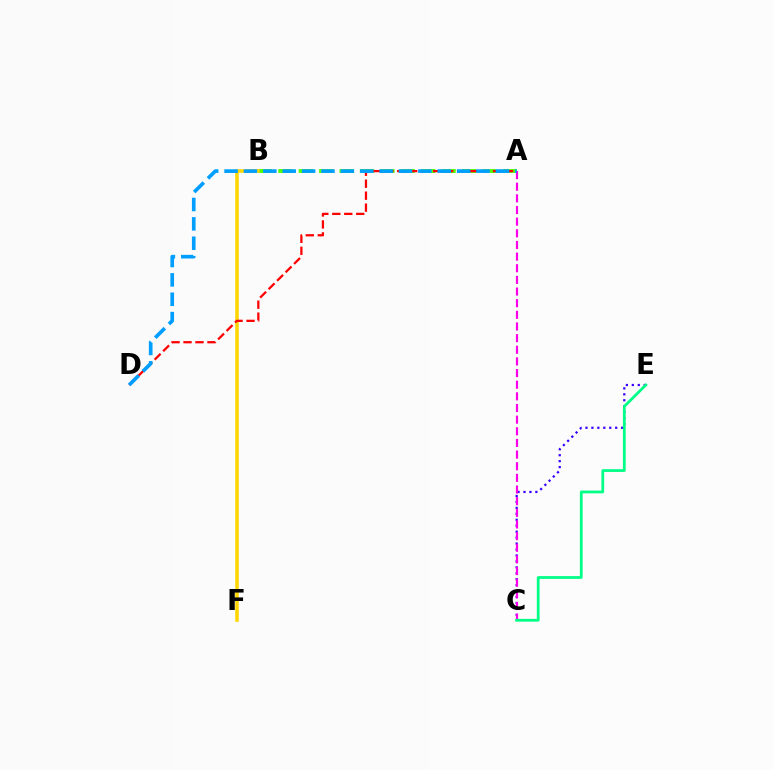{('A', 'B'): [{'color': '#4fff00', 'line_style': 'dashed', 'thickness': 2.77}], ('C', 'E'): [{'color': '#3700ff', 'line_style': 'dotted', 'thickness': 1.61}, {'color': '#00ff86', 'line_style': 'solid', 'thickness': 1.99}], ('A', 'C'): [{'color': '#ff00ed', 'line_style': 'dashed', 'thickness': 1.58}], ('B', 'F'): [{'color': '#ffd500', 'line_style': 'solid', 'thickness': 2.54}], ('A', 'D'): [{'color': '#ff0000', 'line_style': 'dashed', 'thickness': 1.63}, {'color': '#009eff', 'line_style': 'dashed', 'thickness': 2.63}]}